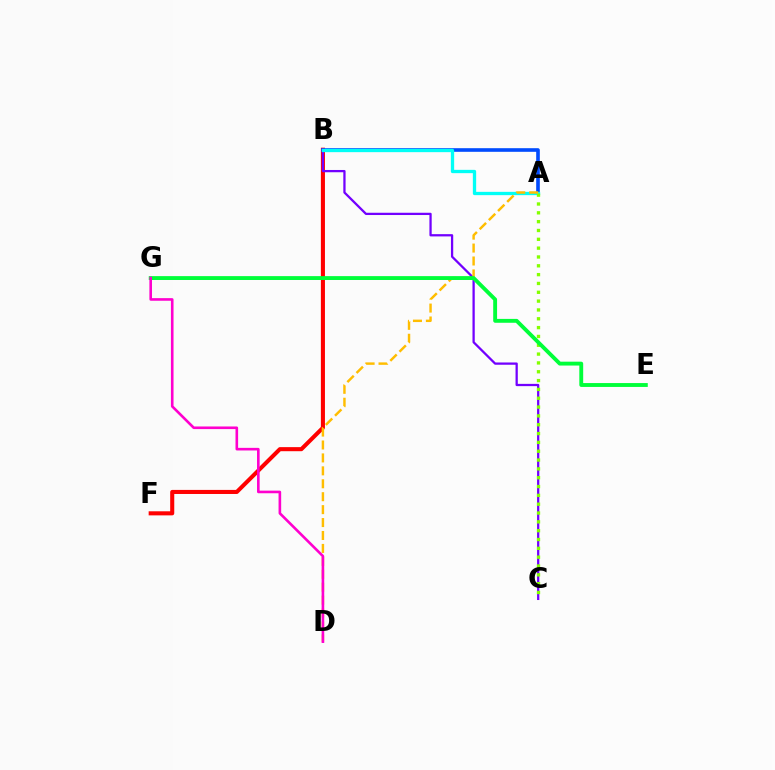{('B', 'F'): [{'color': '#ff0000', 'line_style': 'solid', 'thickness': 2.93}], ('A', 'B'): [{'color': '#004bff', 'line_style': 'solid', 'thickness': 2.61}, {'color': '#00fff6', 'line_style': 'solid', 'thickness': 2.38}], ('B', 'C'): [{'color': '#7200ff', 'line_style': 'solid', 'thickness': 1.63}], ('A', 'C'): [{'color': '#84ff00', 'line_style': 'dotted', 'thickness': 2.4}], ('A', 'D'): [{'color': '#ffbd00', 'line_style': 'dashed', 'thickness': 1.76}], ('E', 'G'): [{'color': '#00ff39', 'line_style': 'solid', 'thickness': 2.79}], ('D', 'G'): [{'color': '#ff00cf', 'line_style': 'solid', 'thickness': 1.89}]}